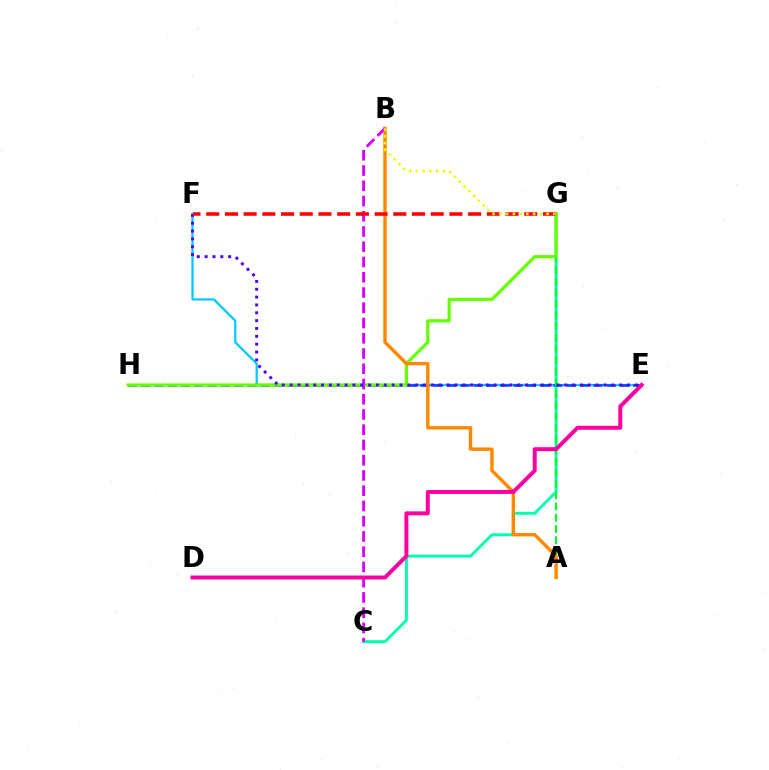{('C', 'G'): [{'color': '#00ffaf', 'line_style': 'solid', 'thickness': 2.12}], ('E', 'F'): [{'color': '#00c7ff', 'line_style': 'solid', 'thickness': 1.6}, {'color': '#4f00ff', 'line_style': 'dotted', 'thickness': 2.13}], ('E', 'H'): [{'color': '#003fff', 'line_style': 'dashed', 'thickness': 1.81}], ('A', 'G'): [{'color': '#00ff27', 'line_style': 'dashed', 'thickness': 1.53}], ('G', 'H'): [{'color': '#66ff00', 'line_style': 'solid', 'thickness': 2.31}], ('A', 'B'): [{'color': '#ff8800', 'line_style': 'solid', 'thickness': 2.45}], ('B', 'C'): [{'color': '#d600ff', 'line_style': 'dashed', 'thickness': 2.07}], ('D', 'E'): [{'color': '#ff00a0', 'line_style': 'solid', 'thickness': 2.85}], ('F', 'G'): [{'color': '#ff0000', 'line_style': 'dashed', 'thickness': 2.54}], ('B', 'G'): [{'color': '#eeff00', 'line_style': 'dotted', 'thickness': 1.83}]}